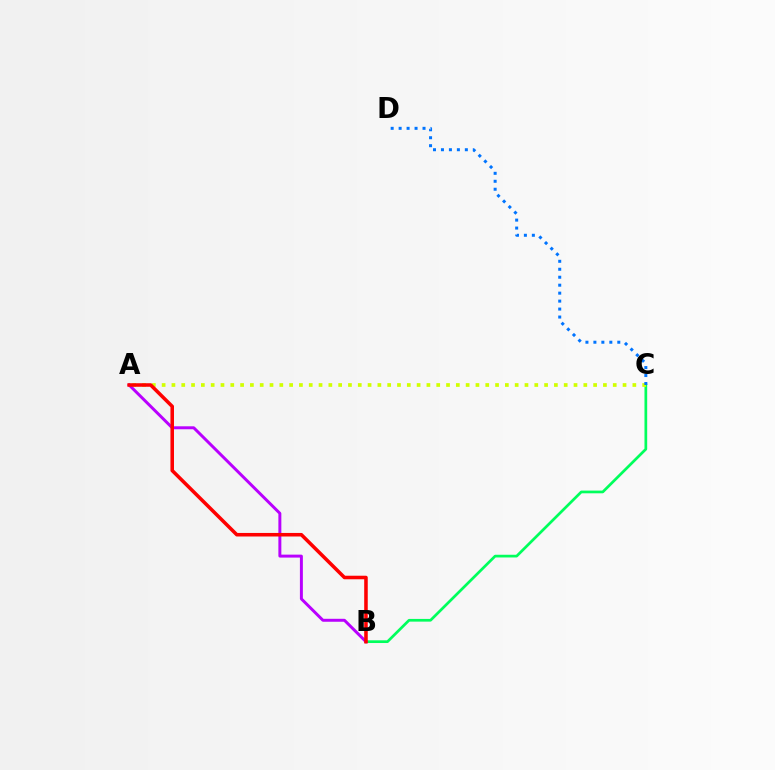{('B', 'C'): [{'color': '#00ff5c', 'line_style': 'solid', 'thickness': 1.95}], ('A', 'C'): [{'color': '#d1ff00', 'line_style': 'dotted', 'thickness': 2.66}], ('A', 'B'): [{'color': '#b900ff', 'line_style': 'solid', 'thickness': 2.13}, {'color': '#ff0000', 'line_style': 'solid', 'thickness': 2.55}], ('C', 'D'): [{'color': '#0074ff', 'line_style': 'dotted', 'thickness': 2.16}]}